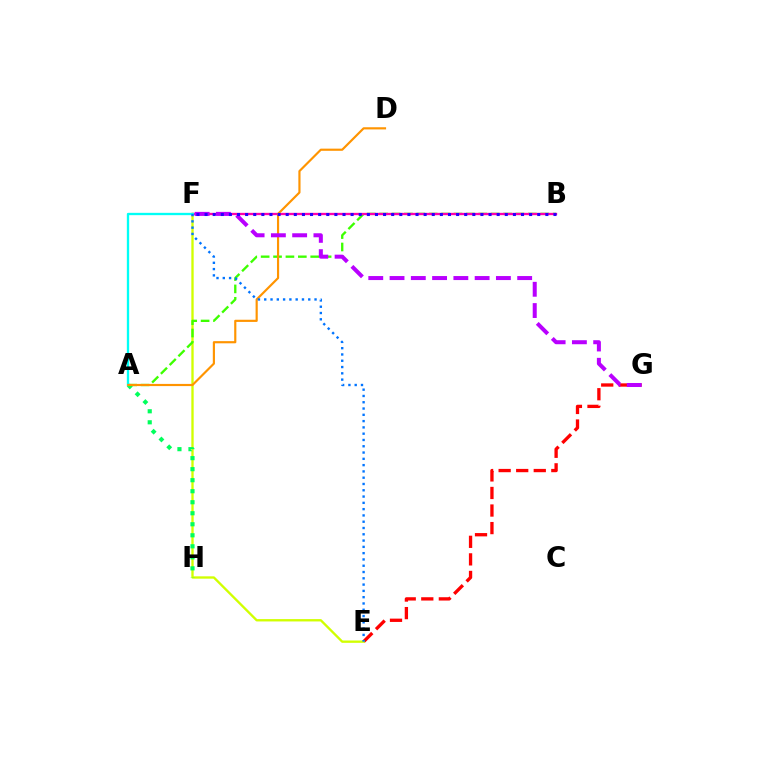{('E', 'G'): [{'color': '#ff0000', 'line_style': 'dashed', 'thickness': 2.39}], ('E', 'F'): [{'color': '#d1ff00', 'line_style': 'solid', 'thickness': 1.69}, {'color': '#0074ff', 'line_style': 'dotted', 'thickness': 1.71}], ('A', 'H'): [{'color': '#00ff5c', 'line_style': 'dotted', 'thickness': 2.99}], ('A', 'B'): [{'color': '#3dff00', 'line_style': 'dashed', 'thickness': 1.68}], ('B', 'F'): [{'color': '#ff00ac', 'line_style': 'solid', 'thickness': 1.67}, {'color': '#2500ff', 'line_style': 'dotted', 'thickness': 2.2}], ('A', 'F'): [{'color': '#00fff6', 'line_style': 'solid', 'thickness': 1.67}], ('A', 'D'): [{'color': '#ff9400', 'line_style': 'solid', 'thickness': 1.56}], ('F', 'G'): [{'color': '#b900ff', 'line_style': 'dashed', 'thickness': 2.89}]}